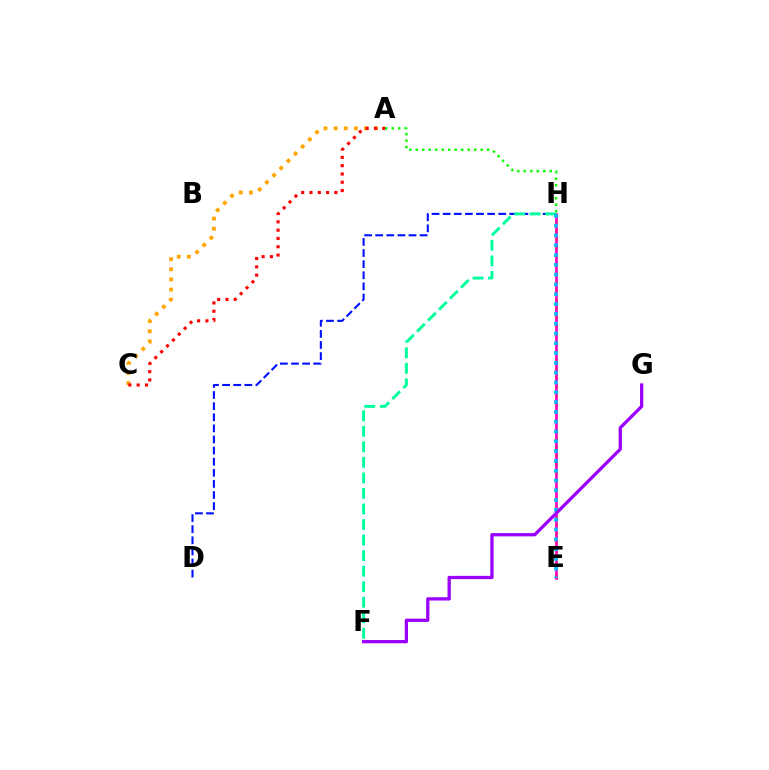{('A', 'H'): [{'color': '#08ff00', 'line_style': 'dotted', 'thickness': 1.76}], ('A', 'C'): [{'color': '#ffa500', 'line_style': 'dotted', 'thickness': 2.75}, {'color': '#ff0000', 'line_style': 'dotted', 'thickness': 2.25}], ('E', 'H'): [{'color': '#b3ff00', 'line_style': 'dotted', 'thickness': 2.35}, {'color': '#ff00bd', 'line_style': 'solid', 'thickness': 1.91}, {'color': '#00b5ff', 'line_style': 'dotted', 'thickness': 2.66}], ('D', 'H'): [{'color': '#0010ff', 'line_style': 'dashed', 'thickness': 1.51}], ('F', 'H'): [{'color': '#00ff9d', 'line_style': 'dashed', 'thickness': 2.11}], ('F', 'G'): [{'color': '#9b00ff', 'line_style': 'solid', 'thickness': 2.35}]}